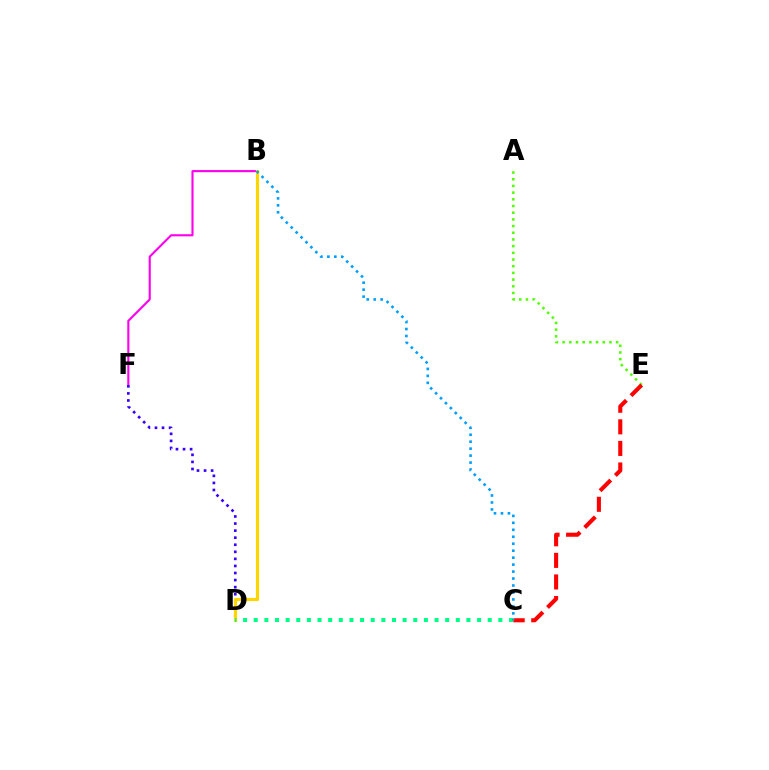{('B', 'F'): [{'color': '#ff00ed', 'line_style': 'solid', 'thickness': 1.52}], ('D', 'F'): [{'color': '#3700ff', 'line_style': 'dotted', 'thickness': 1.92}], ('A', 'E'): [{'color': '#4fff00', 'line_style': 'dotted', 'thickness': 1.82}], ('C', 'E'): [{'color': '#ff0000', 'line_style': 'dashed', 'thickness': 2.93}], ('B', 'D'): [{'color': '#ffd500', 'line_style': 'solid', 'thickness': 2.28}], ('C', 'D'): [{'color': '#00ff86', 'line_style': 'dotted', 'thickness': 2.89}], ('B', 'C'): [{'color': '#009eff', 'line_style': 'dotted', 'thickness': 1.89}]}